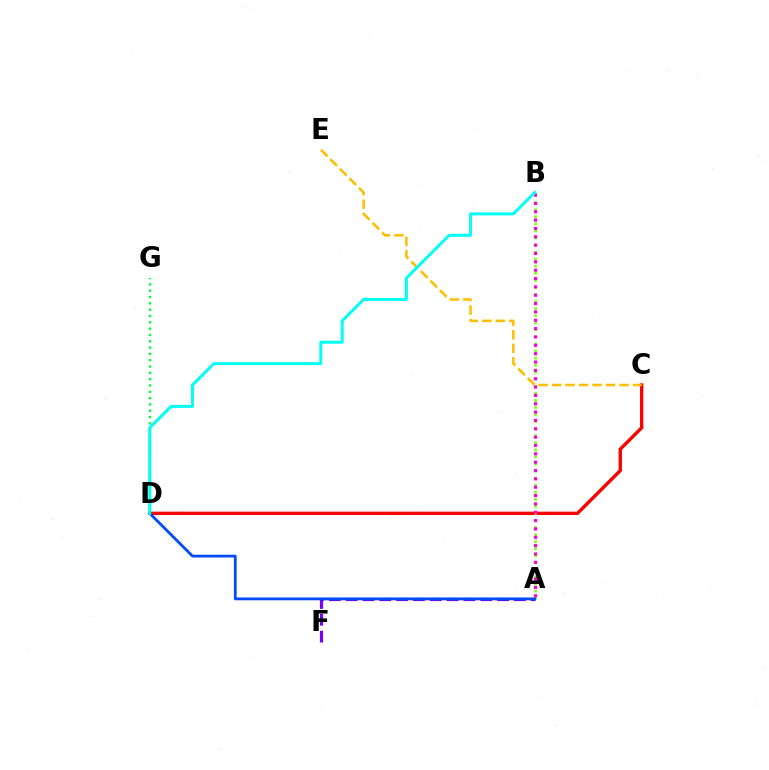{('D', 'G'): [{'color': '#00ff39', 'line_style': 'dotted', 'thickness': 1.72}], ('C', 'D'): [{'color': '#ff0000', 'line_style': 'solid', 'thickness': 2.43}], ('A', 'F'): [{'color': '#7200ff', 'line_style': 'dashed', 'thickness': 2.29}], ('A', 'B'): [{'color': '#84ff00', 'line_style': 'dotted', 'thickness': 1.92}, {'color': '#ff00cf', 'line_style': 'dotted', 'thickness': 2.27}], ('A', 'D'): [{'color': '#004bff', 'line_style': 'solid', 'thickness': 2.0}], ('C', 'E'): [{'color': '#ffbd00', 'line_style': 'dashed', 'thickness': 1.83}], ('B', 'D'): [{'color': '#00fff6', 'line_style': 'solid', 'thickness': 2.14}]}